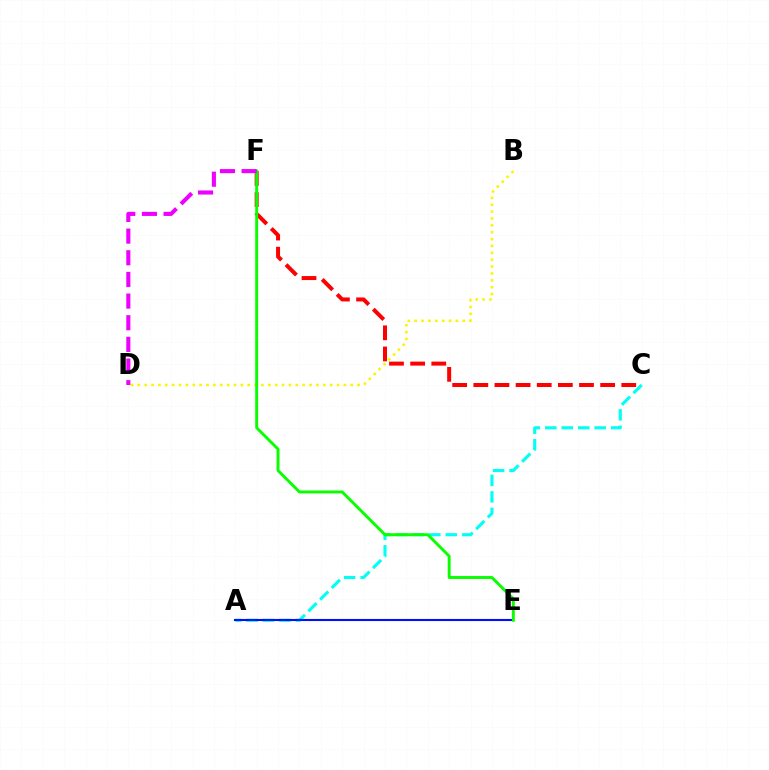{('C', 'F'): [{'color': '#ff0000', 'line_style': 'dashed', 'thickness': 2.87}], ('A', 'C'): [{'color': '#00fff6', 'line_style': 'dashed', 'thickness': 2.24}], ('A', 'E'): [{'color': '#0010ff', 'line_style': 'solid', 'thickness': 1.51}], ('B', 'D'): [{'color': '#fcf500', 'line_style': 'dotted', 'thickness': 1.87}], ('E', 'F'): [{'color': '#08ff00', 'line_style': 'solid', 'thickness': 2.1}], ('D', 'F'): [{'color': '#ee00ff', 'line_style': 'dashed', 'thickness': 2.94}]}